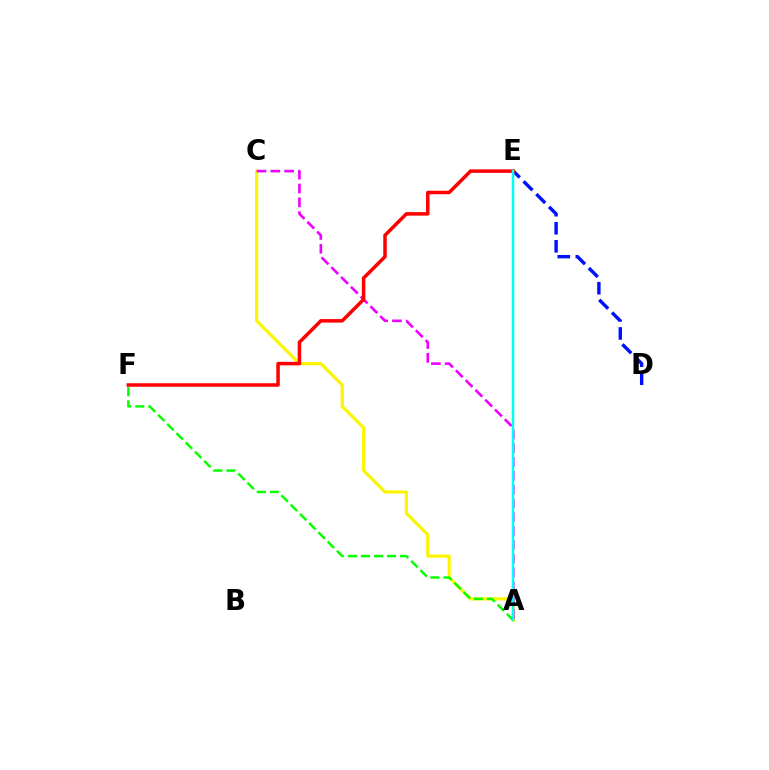{('D', 'E'): [{'color': '#0010ff', 'line_style': 'dashed', 'thickness': 2.45}], ('A', 'C'): [{'color': '#fcf500', 'line_style': 'solid', 'thickness': 2.27}, {'color': '#ee00ff', 'line_style': 'dashed', 'thickness': 1.88}], ('A', 'F'): [{'color': '#08ff00', 'line_style': 'dashed', 'thickness': 1.78}], ('E', 'F'): [{'color': '#ff0000', 'line_style': 'solid', 'thickness': 2.53}], ('A', 'E'): [{'color': '#00fff6', 'line_style': 'solid', 'thickness': 1.79}]}